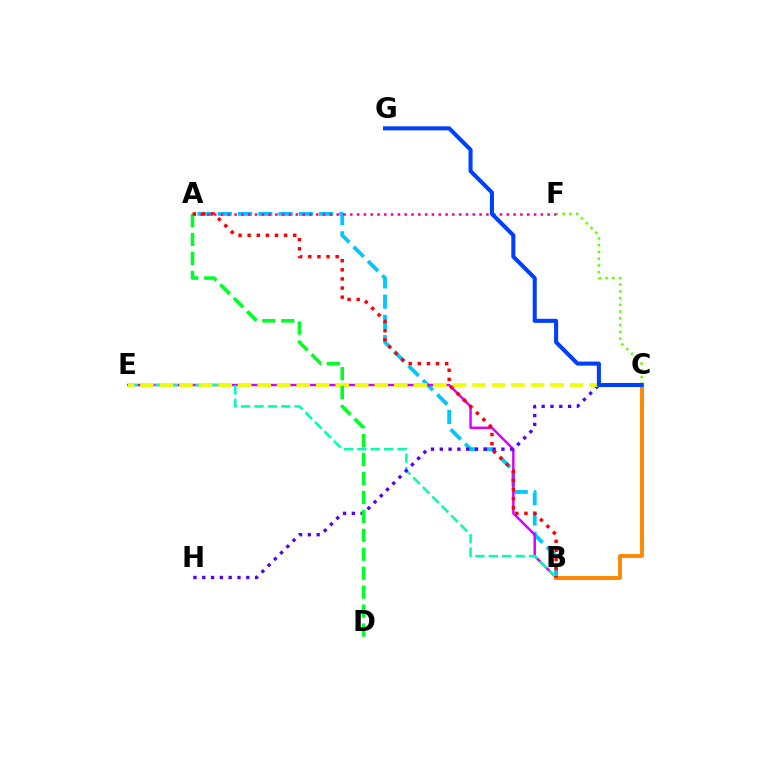{('A', 'B'): [{'color': '#00c7ff', 'line_style': 'dashed', 'thickness': 2.75}, {'color': '#ff0000', 'line_style': 'dotted', 'thickness': 2.48}], ('B', 'E'): [{'color': '#d600ff', 'line_style': 'solid', 'thickness': 1.77}, {'color': '#00ffaf', 'line_style': 'dashed', 'thickness': 1.82}], ('C', 'F'): [{'color': '#66ff00', 'line_style': 'dotted', 'thickness': 1.83}], ('B', 'C'): [{'color': '#ff8800', 'line_style': 'solid', 'thickness': 2.8}], ('C', 'H'): [{'color': '#4f00ff', 'line_style': 'dotted', 'thickness': 2.39}], ('A', 'F'): [{'color': '#ff00a0', 'line_style': 'dotted', 'thickness': 1.85}], ('C', 'E'): [{'color': '#eeff00', 'line_style': 'dashed', 'thickness': 2.65}], ('C', 'G'): [{'color': '#003fff', 'line_style': 'solid', 'thickness': 2.92}], ('A', 'D'): [{'color': '#00ff27', 'line_style': 'dashed', 'thickness': 2.57}]}